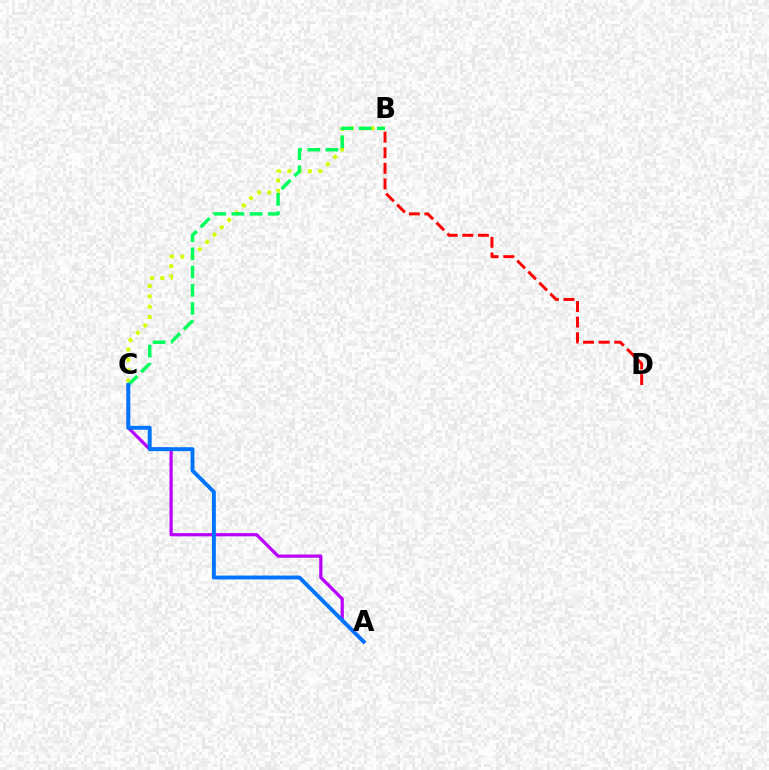{('A', 'C'): [{'color': '#b900ff', 'line_style': 'solid', 'thickness': 2.32}, {'color': '#0074ff', 'line_style': 'solid', 'thickness': 2.81}], ('B', 'C'): [{'color': '#d1ff00', 'line_style': 'dotted', 'thickness': 2.81}, {'color': '#00ff5c', 'line_style': 'dashed', 'thickness': 2.47}], ('B', 'D'): [{'color': '#ff0000', 'line_style': 'dashed', 'thickness': 2.12}]}